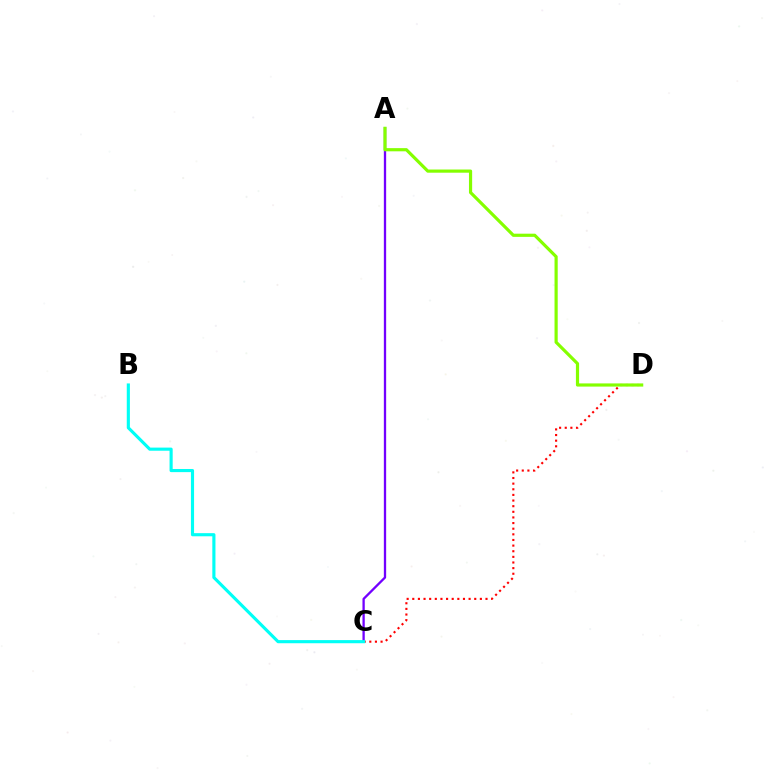{('A', 'C'): [{'color': '#7200ff', 'line_style': 'solid', 'thickness': 1.66}], ('C', 'D'): [{'color': '#ff0000', 'line_style': 'dotted', 'thickness': 1.53}], ('B', 'C'): [{'color': '#00fff6', 'line_style': 'solid', 'thickness': 2.25}], ('A', 'D'): [{'color': '#84ff00', 'line_style': 'solid', 'thickness': 2.29}]}